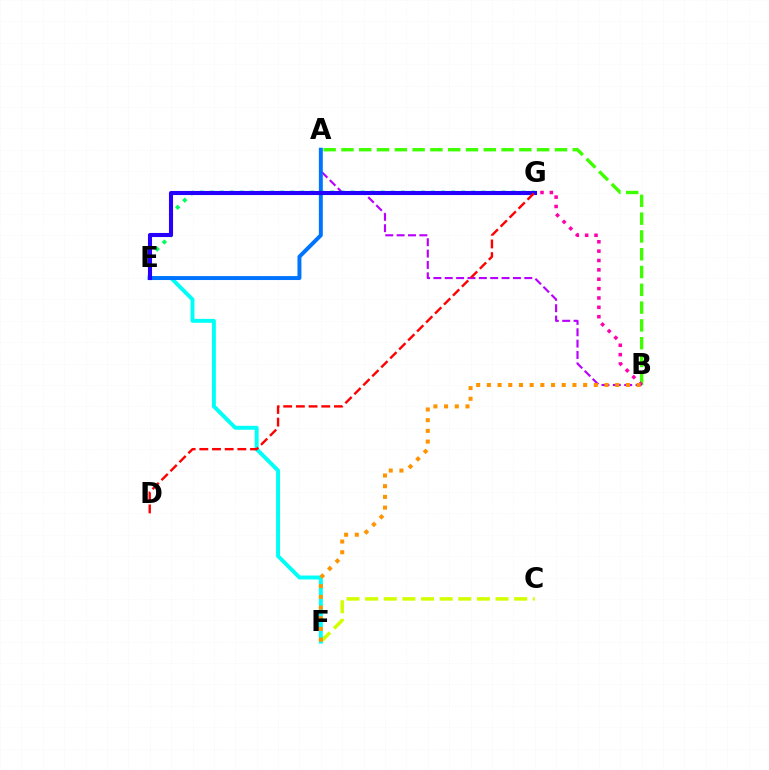{('A', 'B'): [{'color': '#3dff00', 'line_style': 'dashed', 'thickness': 2.42}, {'color': '#b900ff', 'line_style': 'dashed', 'thickness': 1.54}], ('B', 'G'): [{'color': '#ff00ac', 'line_style': 'dotted', 'thickness': 2.54}], ('C', 'F'): [{'color': '#d1ff00', 'line_style': 'dashed', 'thickness': 2.53}], ('E', 'F'): [{'color': '#00fff6', 'line_style': 'solid', 'thickness': 2.83}], ('E', 'G'): [{'color': '#00ff5c', 'line_style': 'dotted', 'thickness': 2.73}, {'color': '#2500ff', 'line_style': 'solid', 'thickness': 2.94}], ('A', 'E'): [{'color': '#0074ff', 'line_style': 'solid', 'thickness': 2.84}], ('B', 'F'): [{'color': '#ff9400', 'line_style': 'dotted', 'thickness': 2.91}], ('D', 'G'): [{'color': '#ff0000', 'line_style': 'dashed', 'thickness': 1.72}]}